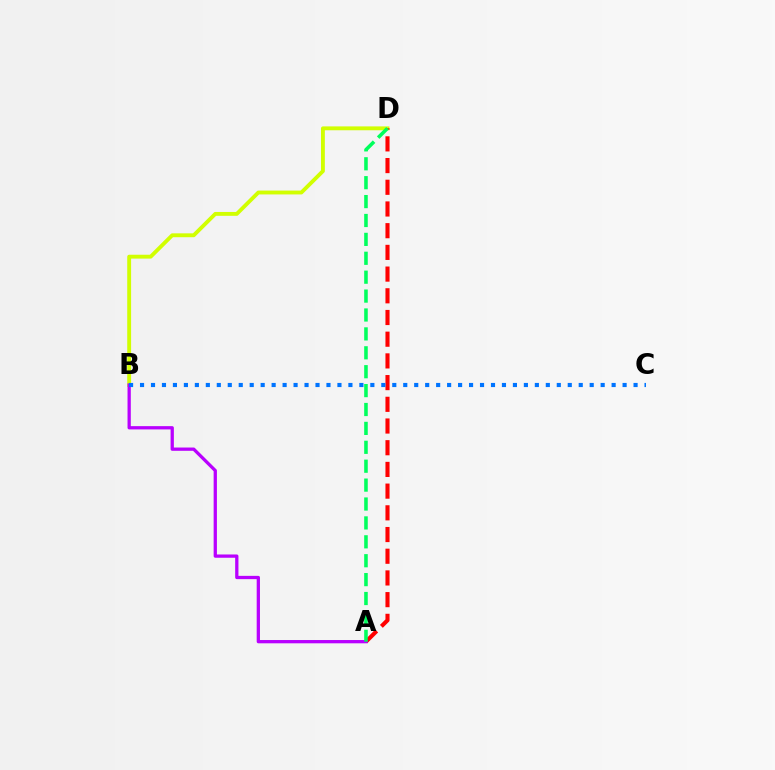{('B', 'D'): [{'color': '#d1ff00', 'line_style': 'solid', 'thickness': 2.78}], ('A', 'D'): [{'color': '#ff0000', 'line_style': 'dashed', 'thickness': 2.95}, {'color': '#00ff5c', 'line_style': 'dashed', 'thickness': 2.57}], ('A', 'B'): [{'color': '#b900ff', 'line_style': 'solid', 'thickness': 2.36}], ('B', 'C'): [{'color': '#0074ff', 'line_style': 'dotted', 'thickness': 2.98}]}